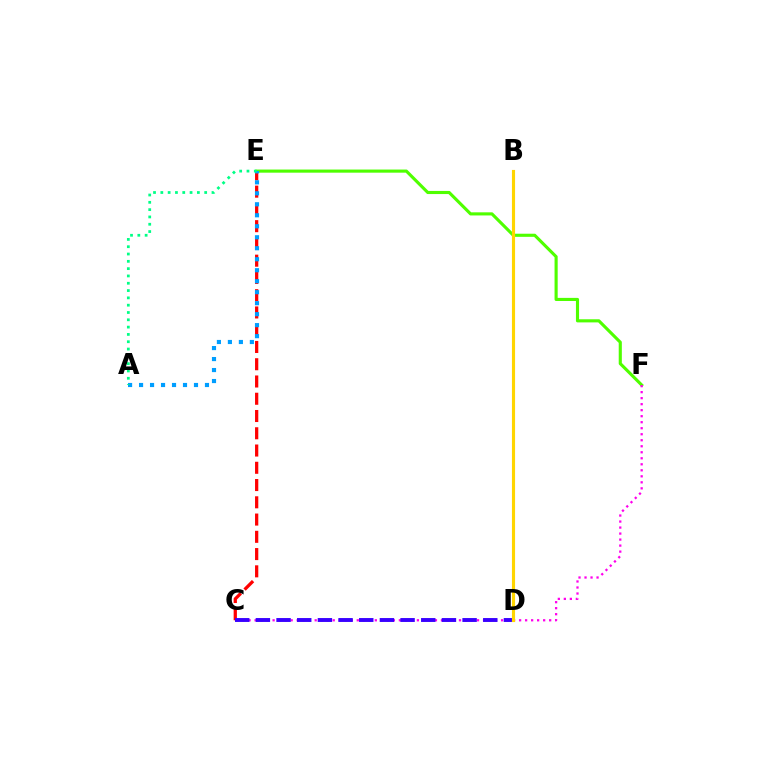{('E', 'F'): [{'color': '#4fff00', 'line_style': 'solid', 'thickness': 2.25}], ('C', 'F'): [{'color': '#ff00ed', 'line_style': 'dotted', 'thickness': 1.63}], ('C', 'E'): [{'color': '#ff0000', 'line_style': 'dashed', 'thickness': 2.34}], ('C', 'D'): [{'color': '#3700ff', 'line_style': 'dashed', 'thickness': 2.81}], ('A', 'E'): [{'color': '#009eff', 'line_style': 'dotted', 'thickness': 2.99}, {'color': '#00ff86', 'line_style': 'dotted', 'thickness': 1.99}], ('B', 'D'): [{'color': '#ffd500', 'line_style': 'solid', 'thickness': 2.25}]}